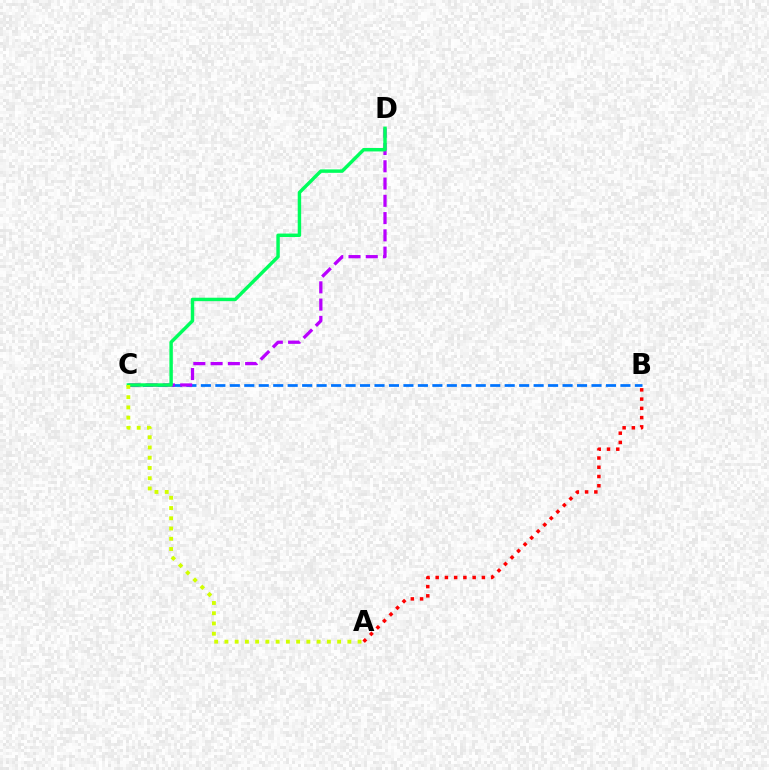{('B', 'C'): [{'color': '#0074ff', 'line_style': 'dashed', 'thickness': 1.97}], ('A', 'B'): [{'color': '#ff0000', 'line_style': 'dotted', 'thickness': 2.51}], ('C', 'D'): [{'color': '#b900ff', 'line_style': 'dashed', 'thickness': 2.35}, {'color': '#00ff5c', 'line_style': 'solid', 'thickness': 2.48}], ('A', 'C'): [{'color': '#d1ff00', 'line_style': 'dotted', 'thickness': 2.78}]}